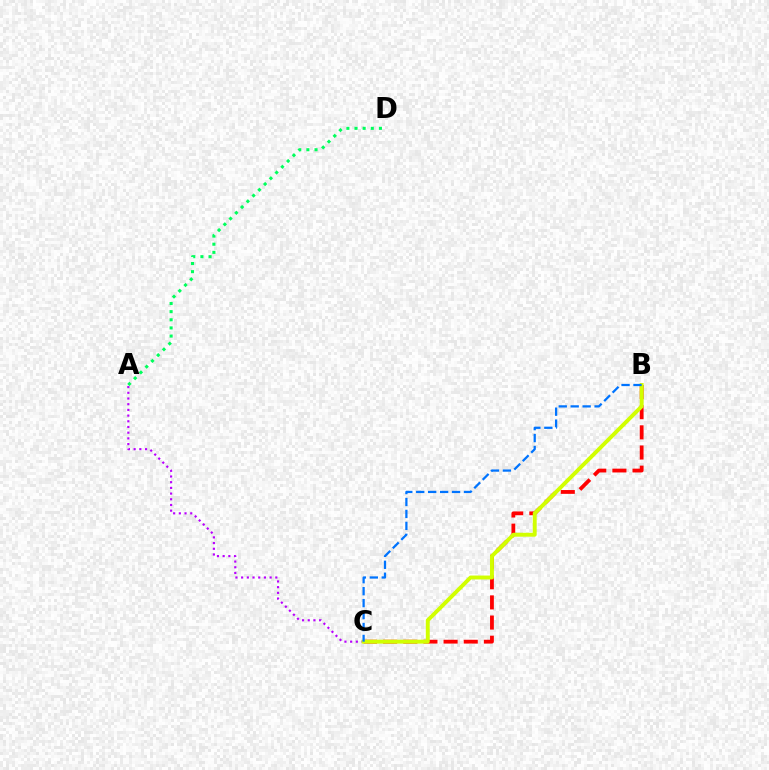{('B', 'C'): [{'color': '#ff0000', 'line_style': 'dashed', 'thickness': 2.74}, {'color': '#d1ff00', 'line_style': 'solid', 'thickness': 2.82}, {'color': '#0074ff', 'line_style': 'dashed', 'thickness': 1.62}], ('A', 'C'): [{'color': '#b900ff', 'line_style': 'dotted', 'thickness': 1.55}], ('A', 'D'): [{'color': '#00ff5c', 'line_style': 'dotted', 'thickness': 2.21}]}